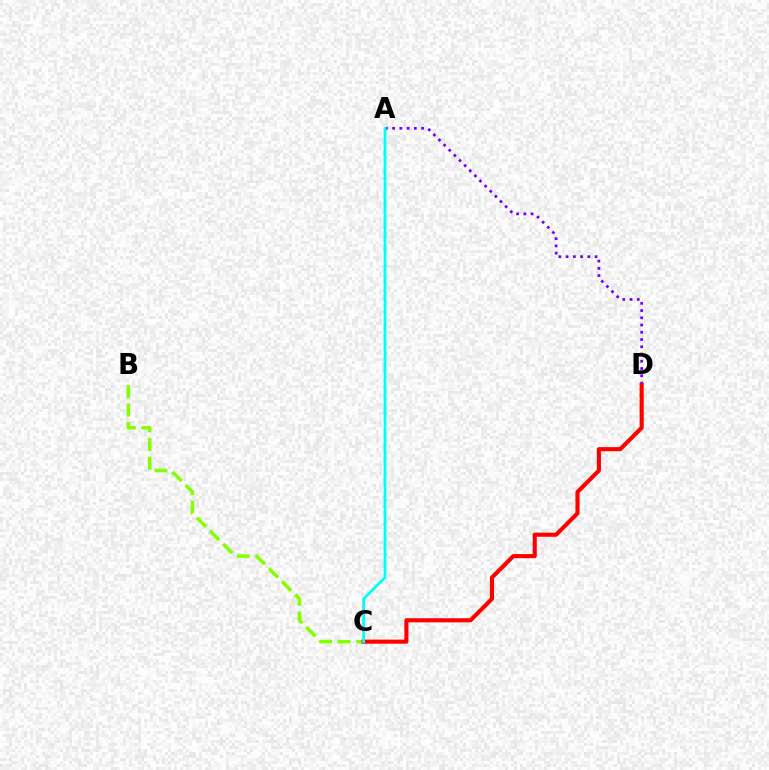{('B', 'C'): [{'color': '#84ff00', 'line_style': 'dashed', 'thickness': 2.53}], ('A', 'D'): [{'color': '#7200ff', 'line_style': 'dotted', 'thickness': 1.97}], ('C', 'D'): [{'color': '#ff0000', 'line_style': 'solid', 'thickness': 2.96}], ('A', 'C'): [{'color': '#00fff6', 'line_style': 'solid', 'thickness': 2.0}]}